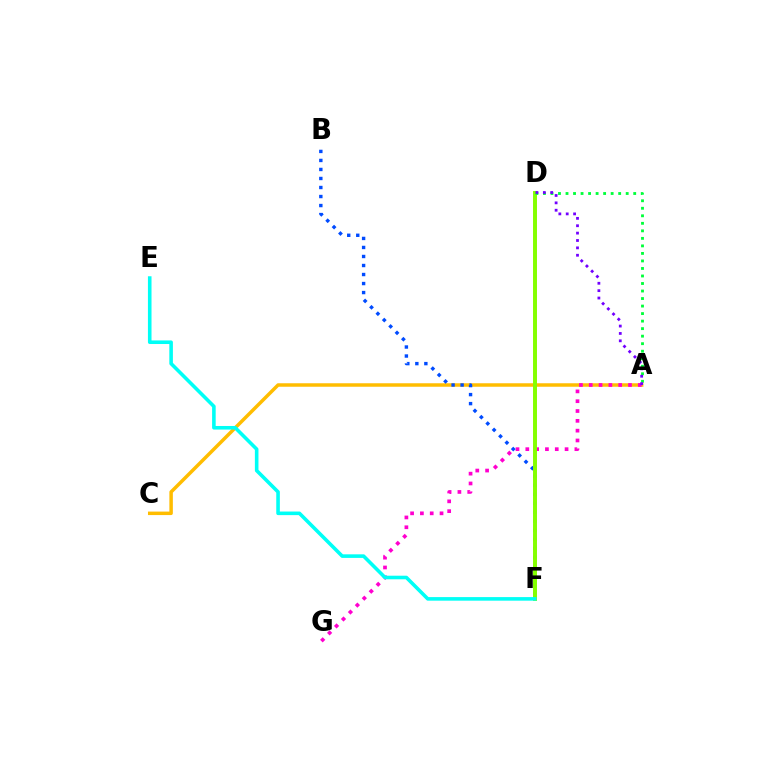{('A', 'C'): [{'color': '#ffbd00', 'line_style': 'solid', 'thickness': 2.51}], ('A', 'G'): [{'color': '#ff00cf', 'line_style': 'dotted', 'thickness': 2.67}], ('D', 'F'): [{'color': '#ff0000', 'line_style': 'solid', 'thickness': 1.58}, {'color': '#84ff00', 'line_style': 'solid', 'thickness': 2.84}], ('B', 'F'): [{'color': '#004bff', 'line_style': 'dotted', 'thickness': 2.45}], ('A', 'D'): [{'color': '#00ff39', 'line_style': 'dotted', 'thickness': 2.04}, {'color': '#7200ff', 'line_style': 'dotted', 'thickness': 2.0}], ('E', 'F'): [{'color': '#00fff6', 'line_style': 'solid', 'thickness': 2.58}]}